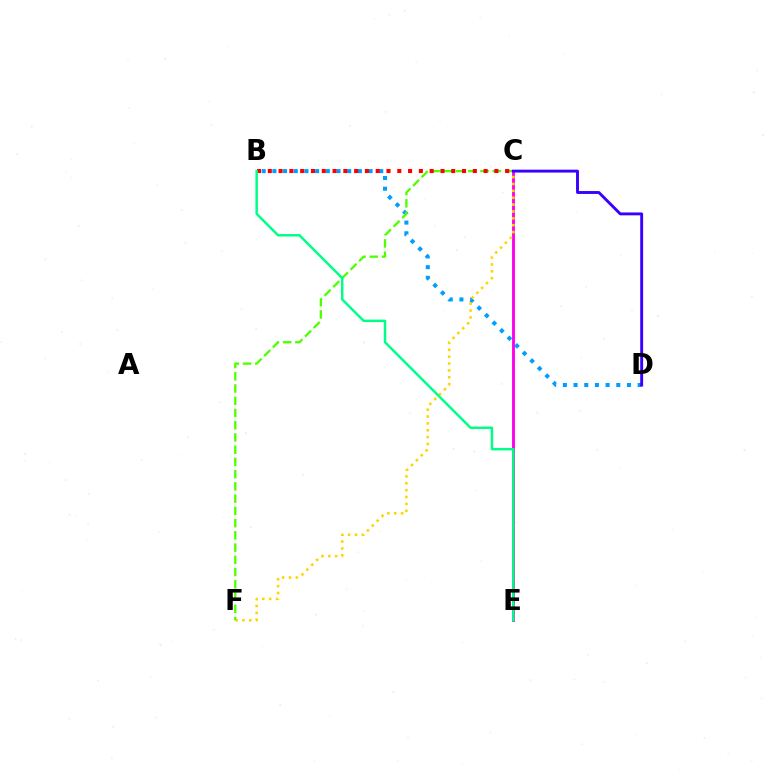{('C', 'E'): [{'color': '#ff00ed', 'line_style': 'solid', 'thickness': 2.08}], ('B', 'D'): [{'color': '#009eff', 'line_style': 'dotted', 'thickness': 2.9}], ('C', 'F'): [{'color': '#ffd500', 'line_style': 'dotted', 'thickness': 1.87}, {'color': '#4fff00', 'line_style': 'dashed', 'thickness': 1.66}], ('B', 'C'): [{'color': '#ff0000', 'line_style': 'dotted', 'thickness': 2.93}], ('C', 'D'): [{'color': '#3700ff', 'line_style': 'solid', 'thickness': 2.08}], ('B', 'E'): [{'color': '#00ff86', 'line_style': 'solid', 'thickness': 1.78}]}